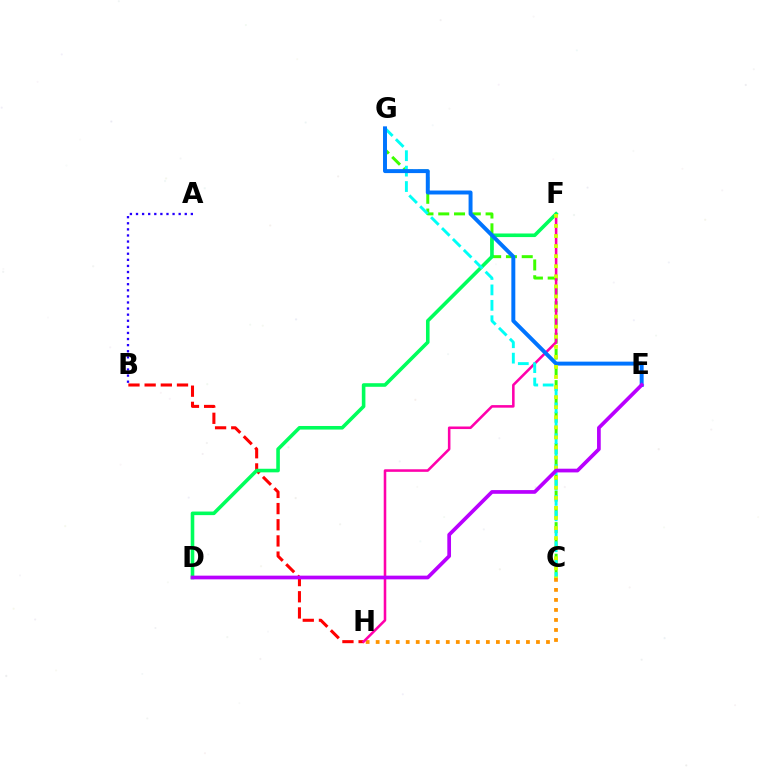{('C', 'G'): [{'color': '#3dff00', 'line_style': 'dashed', 'thickness': 2.14}, {'color': '#00fff6', 'line_style': 'dashed', 'thickness': 2.1}], ('C', 'H'): [{'color': '#ff9400', 'line_style': 'dotted', 'thickness': 2.72}], ('B', 'H'): [{'color': '#ff0000', 'line_style': 'dashed', 'thickness': 2.2}], ('F', 'H'): [{'color': '#ff00ac', 'line_style': 'solid', 'thickness': 1.85}], ('A', 'B'): [{'color': '#2500ff', 'line_style': 'dotted', 'thickness': 1.66}], ('D', 'F'): [{'color': '#00ff5c', 'line_style': 'solid', 'thickness': 2.58}], ('E', 'G'): [{'color': '#0074ff', 'line_style': 'solid', 'thickness': 2.85}], ('C', 'F'): [{'color': '#d1ff00', 'line_style': 'dotted', 'thickness': 2.74}], ('D', 'E'): [{'color': '#b900ff', 'line_style': 'solid', 'thickness': 2.67}]}